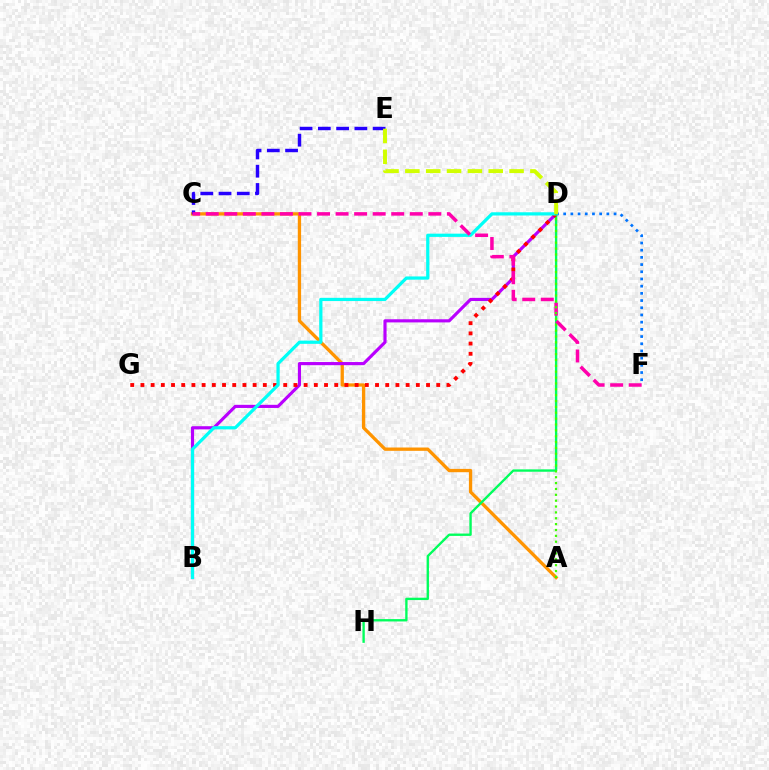{('D', 'F'): [{'color': '#0074ff', 'line_style': 'dotted', 'thickness': 1.96}], ('A', 'C'): [{'color': '#ff9400', 'line_style': 'solid', 'thickness': 2.38}], ('B', 'D'): [{'color': '#b900ff', 'line_style': 'solid', 'thickness': 2.26}, {'color': '#00fff6', 'line_style': 'solid', 'thickness': 2.32}], ('C', 'E'): [{'color': '#2500ff', 'line_style': 'dashed', 'thickness': 2.48}], ('D', 'H'): [{'color': '#00ff5c', 'line_style': 'solid', 'thickness': 1.7}], ('D', 'G'): [{'color': '#ff0000', 'line_style': 'dotted', 'thickness': 2.77}], ('C', 'F'): [{'color': '#ff00ac', 'line_style': 'dashed', 'thickness': 2.52}], ('A', 'D'): [{'color': '#3dff00', 'line_style': 'dotted', 'thickness': 1.59}], ('D', 'E'): [{'color': '#d1ff00', 'line_style': 'dashed', 'thickness': 2.83}]}